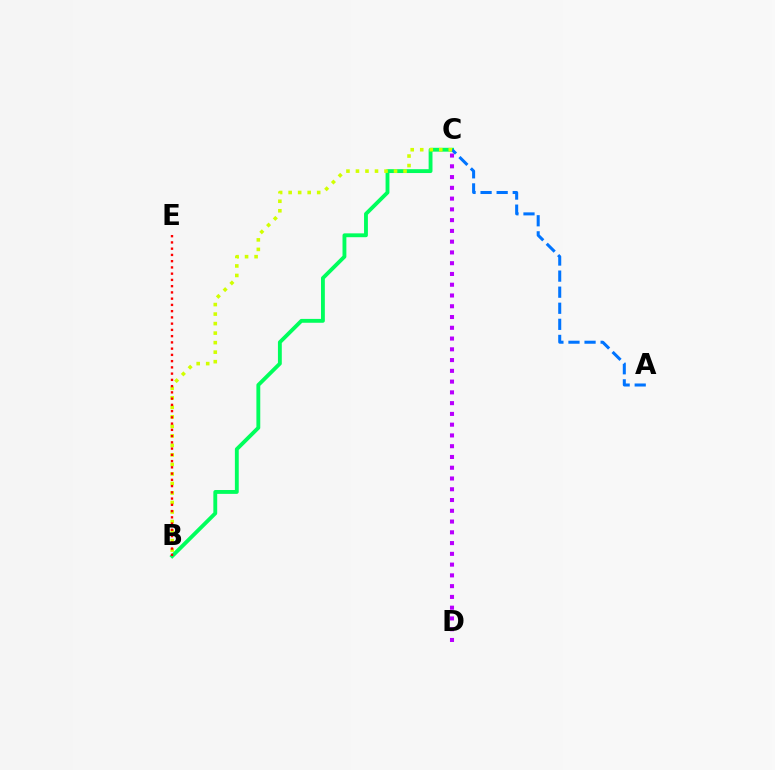{('B', 'C'): [{'color': '#00ff5c', 'line_style': 'solid', 'thickness': 2.78}, {'color': '#d1ff00', 'line_style': 'dotted', 'thickness': 2.59}], ('A', 'C'): [{'color': '#0074ff', 'line_style': 'dashed', 'thickness': 2.18}], ('B', 'E'): [{'color': '#ff0000', 'line_style': 'dotted', 'thickness': 1.7}], ('C', 'D'): [{'color': '#b900ff', 'line_style': 'dotted', 'thickness': 2.92}]}